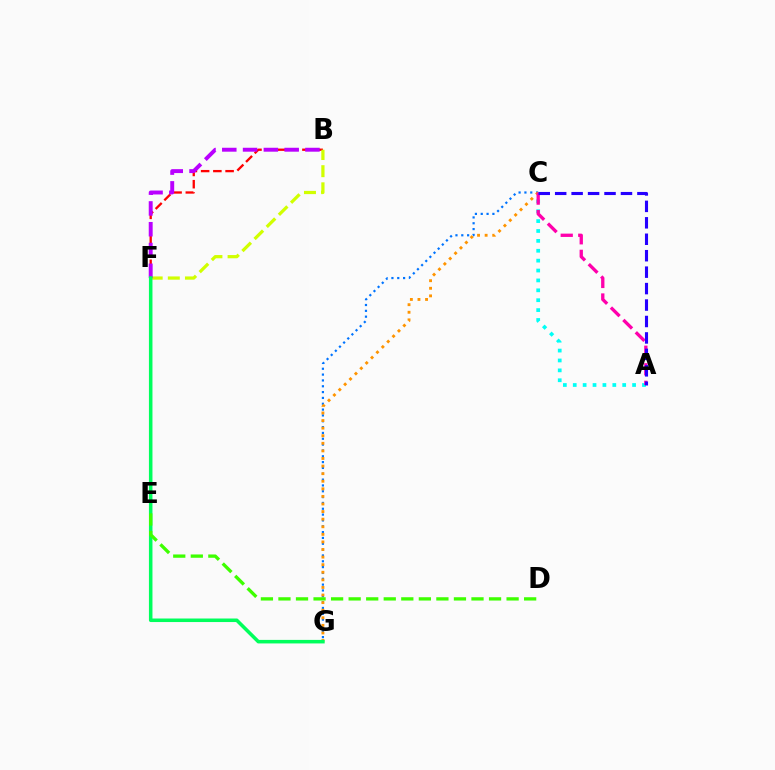{('C', 'G'): [{'color': '#0074ff', 'line_style': 'dotted', 'thickness': 1.58}, {'color': '#ff9400', 'line_style': 'dotted', 'thickness': 2.06}], ('A', 'C'): [{'color': '#00fff6', 'line_style': 'dotted', 'thickness': 2.69}, {'color': '#ff00ac', 'line_style': 'dashed', 'thickness': 2.38}, {'color': '#2500ff', 'line_style': 'dashed', 'thickness': 2.23}], ('B', 'F'): [{'color': '#ff0000', 'line_style': 'dashed', 'thickness': 1.66}, {'color': '#d1ff00', 'line_style': 'dashed', 'thickness': 2.33}, {'color': '#b900ff', 'line_style': 'dashed', 'thickness': 2.82}], ('F', 'G'): [{'color': '#00ff5c', 'line_style': 'solid', 'thickness': 2.55}], ('D', 'E'): [{'color': '#3dff00', 'line_style': 'dashed', 'thickness': 2.38}]}